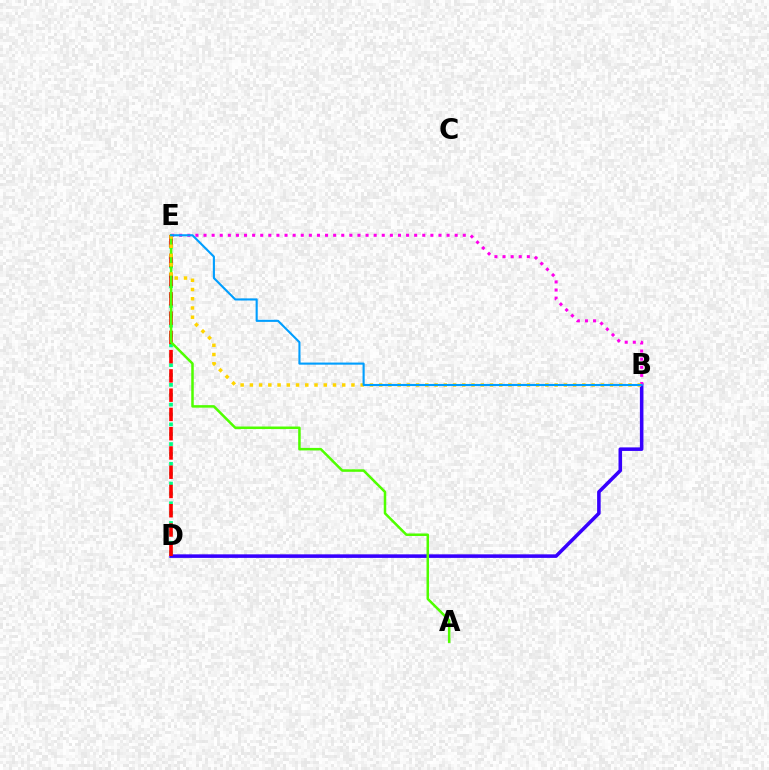{('D', 'E'): [{'color': '#00ff86', 'line_style': 'dotted', 'thickness': 2.68}, {'color': '#ff0000', 'line_style': 'dashed', 'thickness': 2.62}], ('B', 'D'): [{'color': '#3700ff', 'line_style': 'solid', 'thickness': 2.56}], ('B', 'E'): [{'color': '#ff00ed', 'line_style': 'dotted', 'thickness': 2.2}, {'color': '#ffd500', 'line_style': 'dotted', 'thickness': 2.51}, {'color': '#009eff', 'line_style': 'solid', 'thickness': 1.52}], ('A', 'E'): [{'color': '#4fff00', 'line_style': 'solid', 'thickness': 1.81}]}